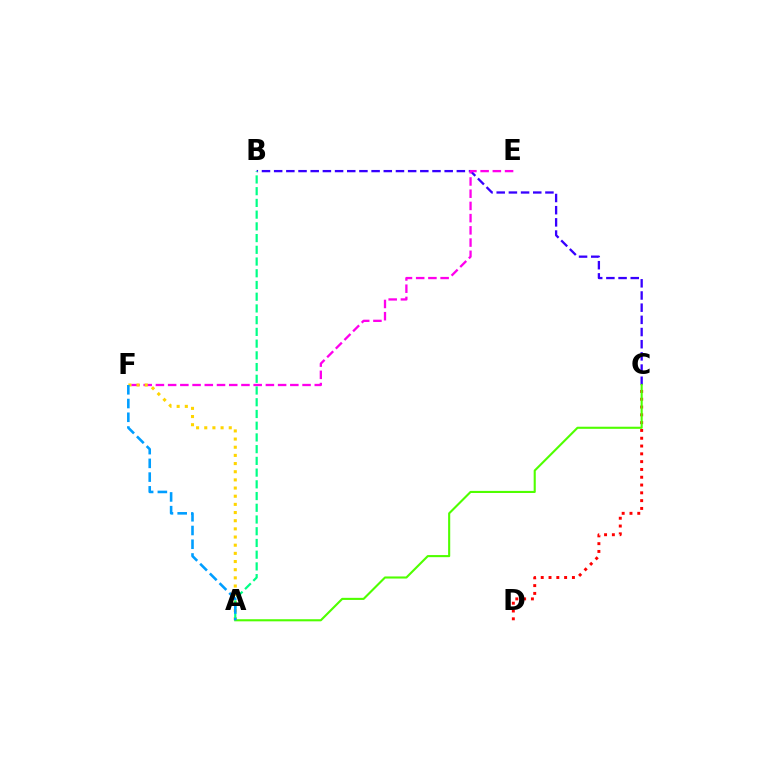{('C', 'D'): [{'color': '#ff0000', 'line_style': 'dotted', 'thickness': 2.12}], ('B', 'C'): [{'color': '#3700ff', 'line_style': 'dashed', 'thickness': 1.65}], ('E', 'F'): [{'color': '#ff00ed', 'line_style': 'dashed', 'thickness': 1.66}], ('A', 'F'): [{'color': '#ffd500', 'line_style': 'dotted', 'thickness': 2.22}, {'color': '#009eff', 'line_style': 'dashed', 'thickness': 1.87}], ('A', 'C'): [{'color': '#4fff00', 'line_style': 'solid', 'thickness': 1.52}], ('A', 'B'): [{'color': '#00ff86', 'line_style': 'dashed', 'thickness': 1.59}]}